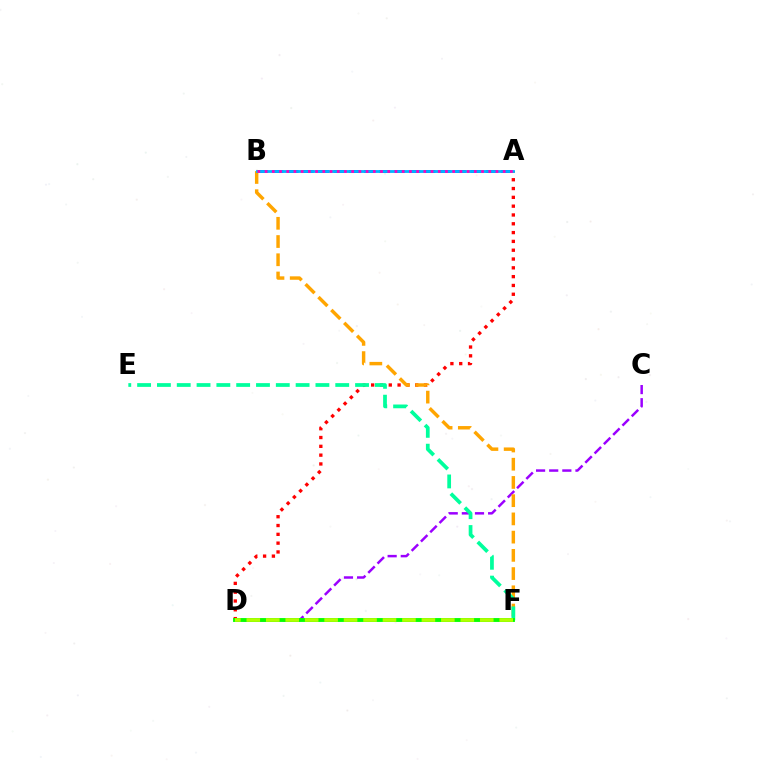{('C', 'D'): [{'color': '#9b00ff', 'line_style': 'dashed', 'thickness': 1.78}], ('A', 'D'): [{'color': '#ff0000', 'line_style': 'dotted', 'thickness': 2.39}], ('A', 'B'): [{'color': '#0010ff', 'line_style': 'dashed', 'thickness': 2.07}, {'color': '#00b5ff', 'line_style': 'solid', 'thickness': 2.03}, {'color': '#ff00bd', 'line_style': 'dotted', 'thickness': 1.96}], ('B', 'F'): [{'color': '#ffa500', 'line_style': 'dashed', 'thickness': 2.48}], ('E', 'F'): [{'color': '#00ff9d', 'line_style': 'dashed', 'thickness': 2.69}], ('D', 'F'): [{'color': '#08ff00', 'line_style': 'solid', 'thickness': 2.79}, {'color': '#b3ff00', 'line_style': 'dashed', 'thickness': 2.64}]}